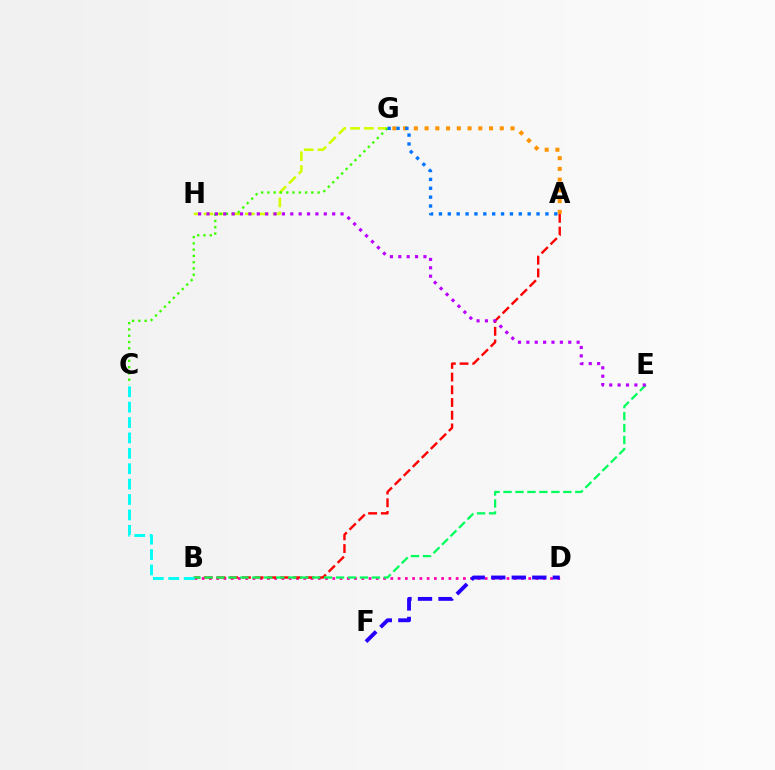{('A', 'G'): [{'color': '#ff9400', 'line_style': 'dotted', 'thickness': 2.92}, {'color': '#0074ff', 'line_style': 'dotted', 'thickness': 2.41}], ('B', 'D'): [{'color': '#ff00ac', 'line_style': 'dotted', 'thickness': 1.97}], ('G', 'H'): [{'color': '#d1ff00', 'line_style': 'dashed', 'thickness': 1.87}], ('A', 'B'): [{'color': '#ff0000', 'line_style': 'dashed', 'thickness': 1.73}], ('D', 'F'): [{'color': '#2500ff', 'line_style': 'dashed', 'thickness': 2.79}], ('C', 'G'): [{'color': '#3dff00', 'line_style': 'dotted', 'thickness': 1.71}], ('B', 'E'): [{'color': '#00ff5c', 'line_style': 'dashed', 'thickness': 1.63}], ('E', 'H'): [{'color': '#b900ff', 'line_style': 'dotted', 'thickness': 2.28}], ('B', 'C'): [{'color': '#00fff6', 'line_style': 'dashed', 'thickness': 2.09}]}